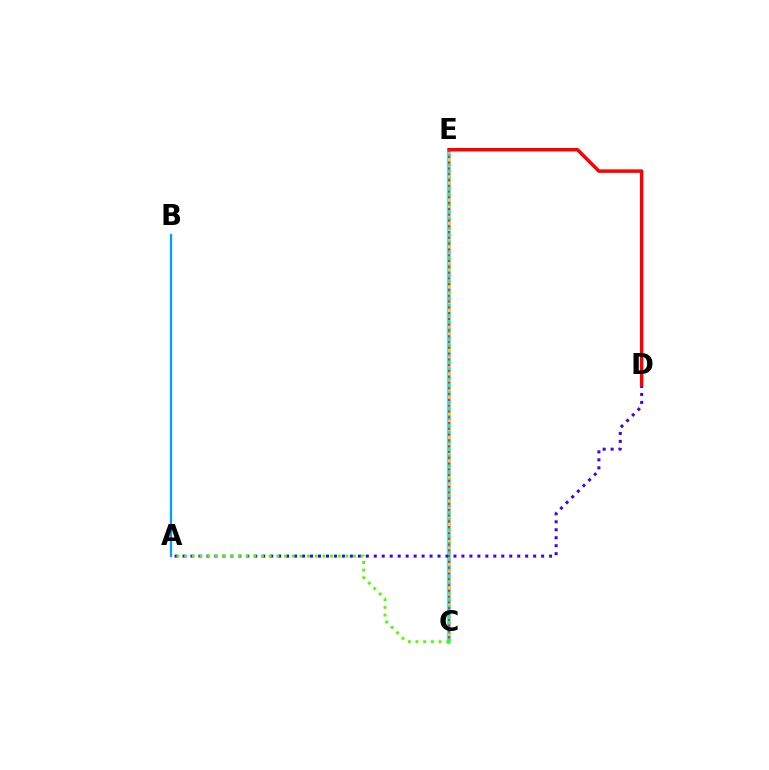{('C', 'E'): [{'color': '#00ff86', 'line_style': 'solid', 'thickness': 2.55}, {'color': '#ffd500', 'line_style': 'dotted', 'thickness': 2.15}, {'color': '#ff00ed', 'line_style': 'dotted', 'thickness': 1.57}], ('A', 'D'): [{'color': '#3700ff', 'line_style': 'dotted', 'thickness': 2.16}], ('A', 'C'): [{'color': '#4fff00', 'line_style': 'dotted', 'thickness': 2.09}], ('D', 'E'): [{'color': '#ff0000', 'line_style': 'solid', 'thickness': 2.51}], ('A', 'B'): [{'color': '#009eff', 'line_style': 'solid', 'thickness': 1.65}]}